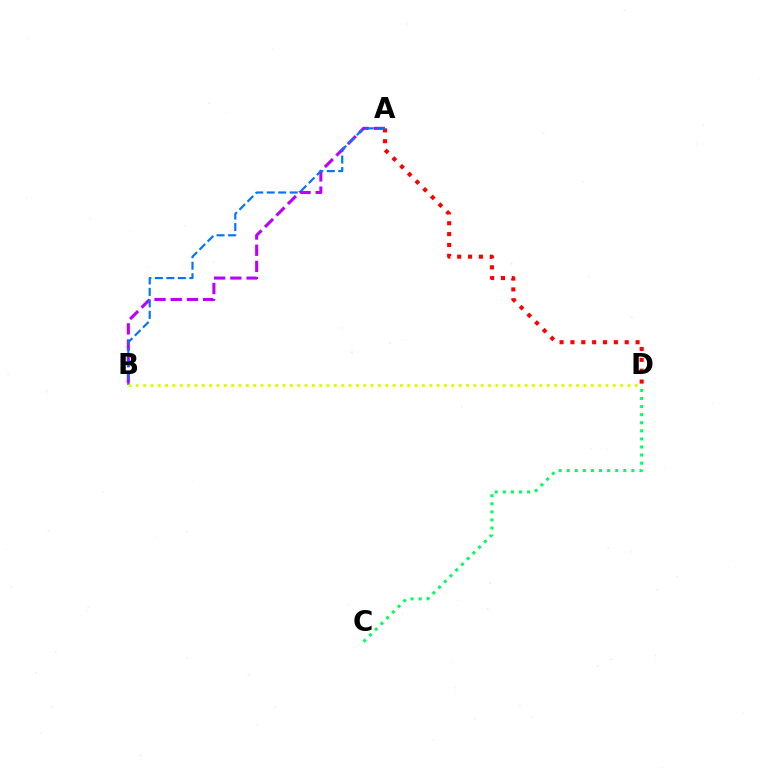{('A', 'D'): [{'color': '#ff0000', 'line_style': 'dotted', 'thickness': 2.95}], ('A', 'B'): [{'color': '#b900ff', 'line_style': 'dashed', 'thickness': 2.2}, {'color': '#0074ff', 'line_style': 'dashed', 'thickness': 1.56}], ('C', 'D'): [{'color': '#00ff5c', 'line_style': 'dotted', 'thickness': 2.2}], ('B', 'D'): [{'color': '#d1ff00', 'line_style': 'dotted', 'thickness': 1.99}]}